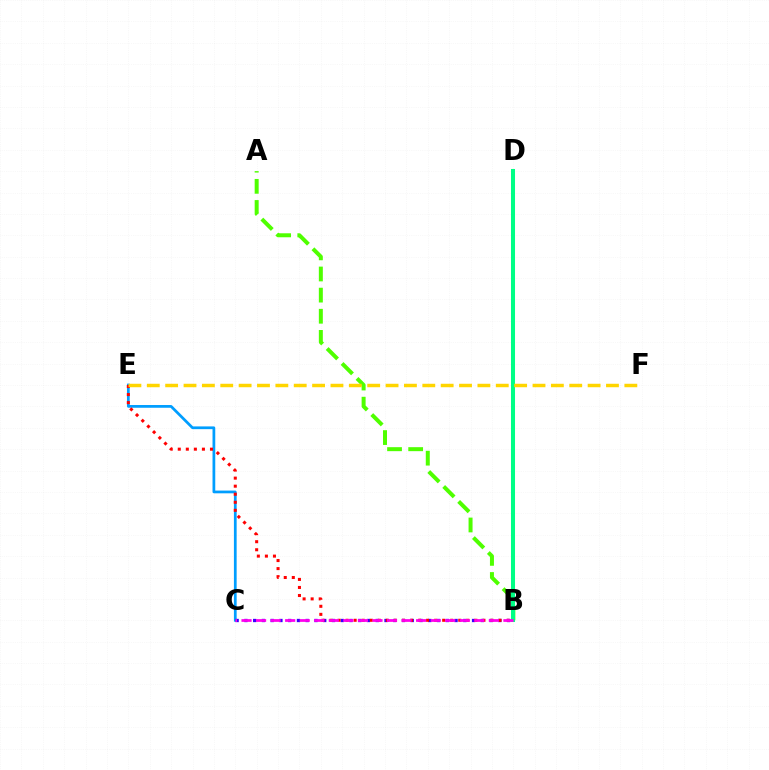{('C', 'E'): [{'color': '#009eff', 'line_style': 'solid', 'thickness': 1.97}], ('A', 'B'): [{'color': '#4fff00', 'line_style': 'dashed', 'thickness': 2.87}], ('B', 'C'): [{'color': '#3700ff', 'line_style': 'dotted', 'thickness': 2.38}, {'color': '#ff00ed', 'line_style': 'dashed', 'thickness': 1.98}], ('B', 'D'): [{'color': '#00ff86', 'line_style': 'solid', 'thickness': 2.91}], ('B', 'E'): [{'color': '#ff0000', 'line_style': 'dotted', 'thickness': 2.19}], ('E', 'F'): [{'color': '#ffd500', 'line_style': 'dashed', 'thickness': 2.5}]}